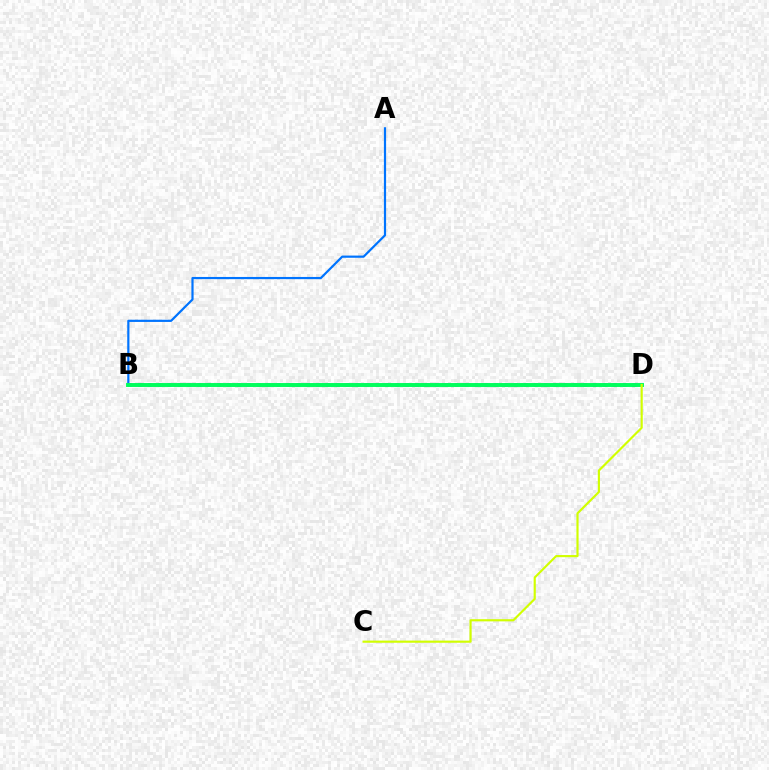{('A', 'B'): [{'color': '#0074ff', 'line_style': 'solid', 'thickness': 1.58}], ('B', 'D'): [{'color': '#ff0000', 'line_style': 'dotted', 'thickness': 1.78}, {'color': '#b900ff', 'line_style': 'dotted', 'thickness': 2.69}, {'color': '#00ff5c', 'line_style': 'solid', 'thickness': 2.82}], ('C', 'D'): [{'color': '#d1ff00', 'line_style': 'solid', 'thickness': 1.56}]}